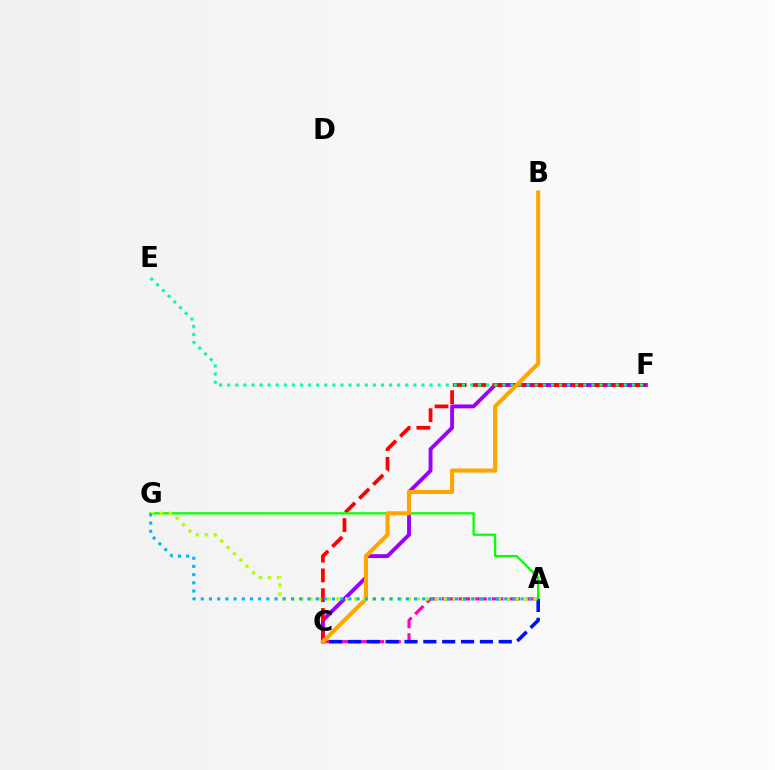{('A', 'C'): [{'color': '#ff00bd', 'line_style': 'dashed', 'thickness': 2.25}, {'color': '#0010ff', 'line_style': 'dashed', 'thickness': 2.56}], ('C', 'F'): [{'color': '#9b00ff', 'line_style': 'solid', 'thickness': 2.8}, {'color': '#ff0000', 'line_style': 'dashed', 'thickness': 2.69}], ('A', 'G'): [{'color': '#08ff00', 'line_style': 'solid', 'thickness': 1.64}, {'color': '#b3ff00', 'line_style': 'dotted', 'thickness': 2.44}, {'color': '#00b5ff', 'line_style': 'dotted', 'thickness': 2.23}], ('E', 'F'): [{'color': '#00ff9d', 'line_style': 'dotted', 'thickness': 2.2}], ('B', 'C'): [{'color': '#ffa500', 'line_style': 'solid', 'thickness': 2.96}]}